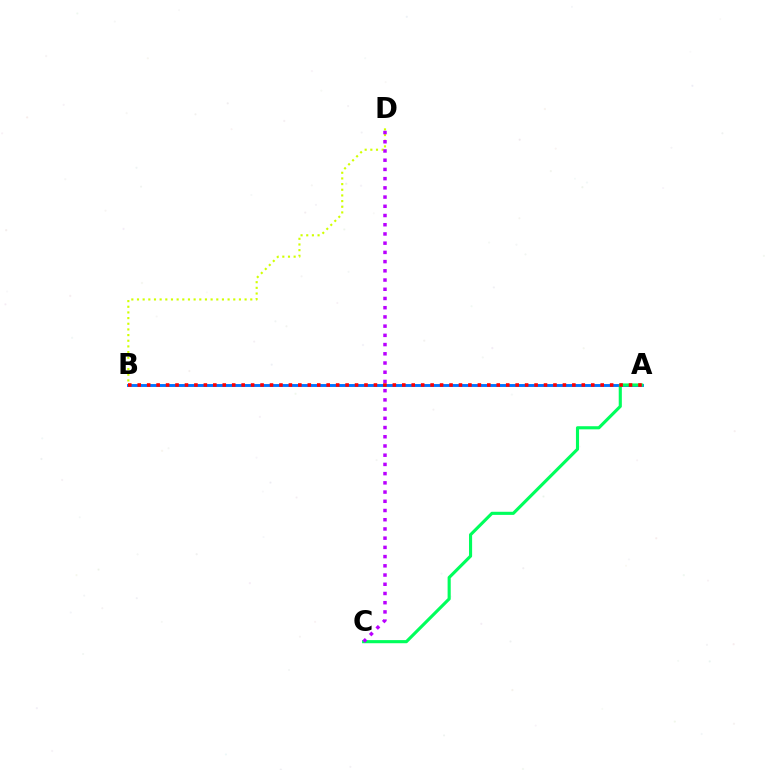{('B', 'D'): [{'color': '#d1ff00', 'line_style': 'dotted', 'thickness': 1.54}], ('A', 'B'): [{'color': '#0074ff', 'line_style': 'solid', 'thickness': 2.08}, {'color': '#ff0000', 'line_style': 'dotted', 'thickness': 2.57}], ('A', 'C'): [{'color': '#00ff5c', 'line_style': 'solid', 'thickness': 2.25}], ('C', 'D'): [{'color': '#b900ff', 'line_style': 'dotted', 'thickness': 2.5}]}